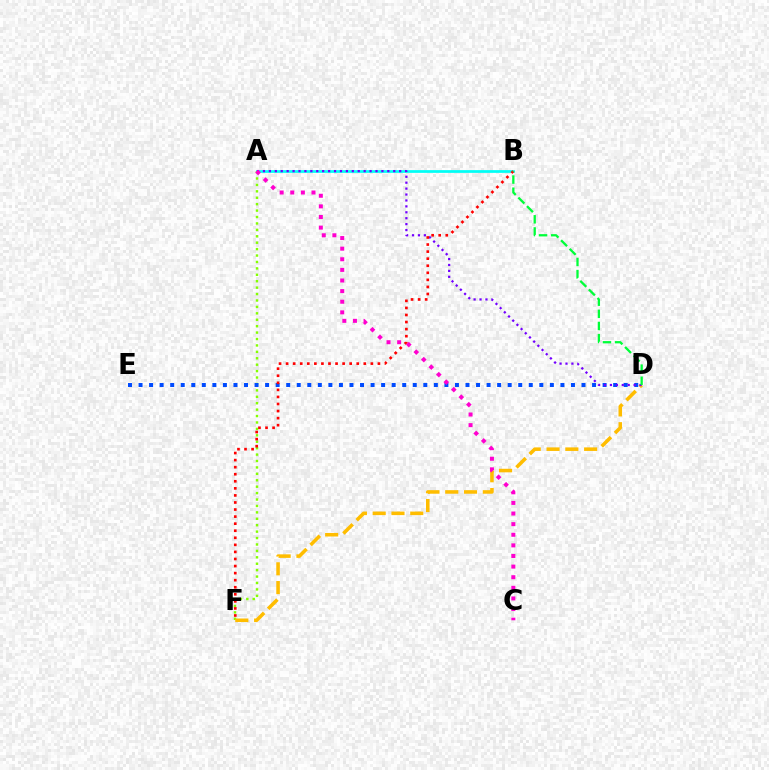{('A', 'B'): [{'color': '#00fff6', 'line_style': 'solid', 'thickness': 1.96}], ('A', 'F'): [{'color': '#84ff00', 'line_style': 'dotted', 'thickness': 1.74}], ('D', 'F'): [{'color': '#ffbd00', 'line_style': 'dashed', 'thickness': 2.55}], ('D', 'E'): [{'color': '#004bff', 'line_style': 'dotted', 'thickness': 2.87}], ('A', 'D'): [{'color': '#7200ff', 'line_style': 'dotted', 'thickness': 1.61}], ('B', 'F'): [{'color': '#ff0000', 'line_style': 'dotted', 'thickness': 1.92}], ('B', 'D'): [{'color': '#00ff39', 'line_style': 'dashed', 'thickness': 1.65}], ('A', 'C'): [{'color': '#ff00cf', 'line_style': 'dotted', 'thickness': 2.88}]}